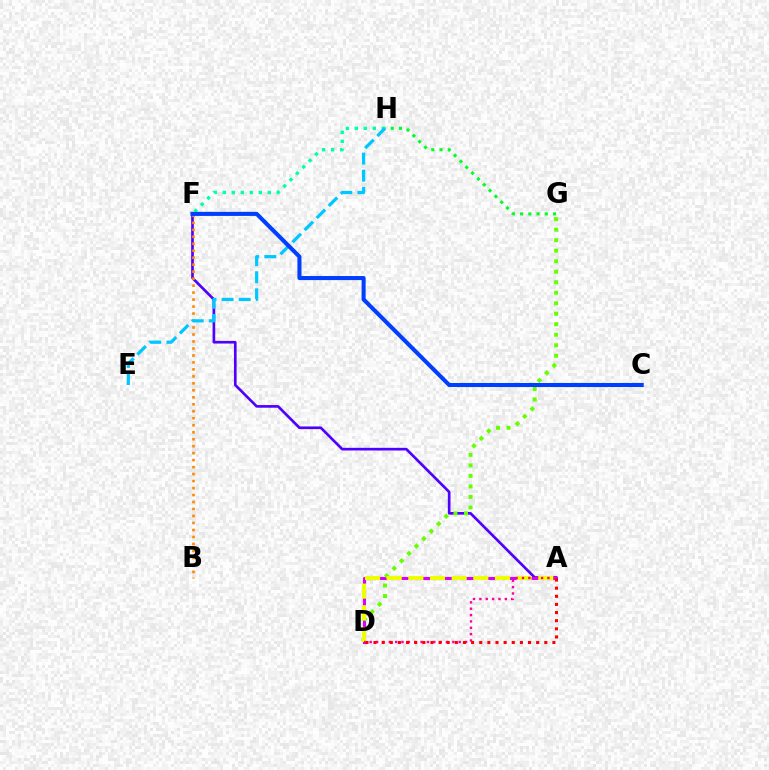{('F', 'H'): [{'color': '#00ffaf', 'line_style': 'dotted', 'thickness': 2.45}], ('A', 'F'): [{'color': '#4f00ff', 'line_style': 'solid', 'thickness': 1.92}], ('G', 'H'): [{'color': '#00ff27', 'line_style': 'dotted', 'thickness': 2.24}], ('A', 'D'): [{'color': '#d600ff', 'line_style': 'solid', 'thickness': 2.23}, {'color': '#eeff00', 'line_style': 'dashed', 'thickness': 2.94}, {'color': '#ff00a0', 'line_style': 'dotted', 'thickness': 1.73}, {'color': '#ff0000', 'line_style': 'dotted', 'thickness': 2.21}], ('D', 'G'): [{'color': '#66ff00', 'line_style': 'dotted', 'thickness': 2.85}], ('B', 'F'): [{'color': '#ff8800', 'line_style': 'dotted', 'thickness': 1.9}], ('E', 'H'): [{'color': '#00c7ff', 'line_style': 'dashed', 'thickness': 2.32}], ('C', 'F'): [{'color': '#003fff', 'line_style': 'solid', 'thickness': 2.93}]}